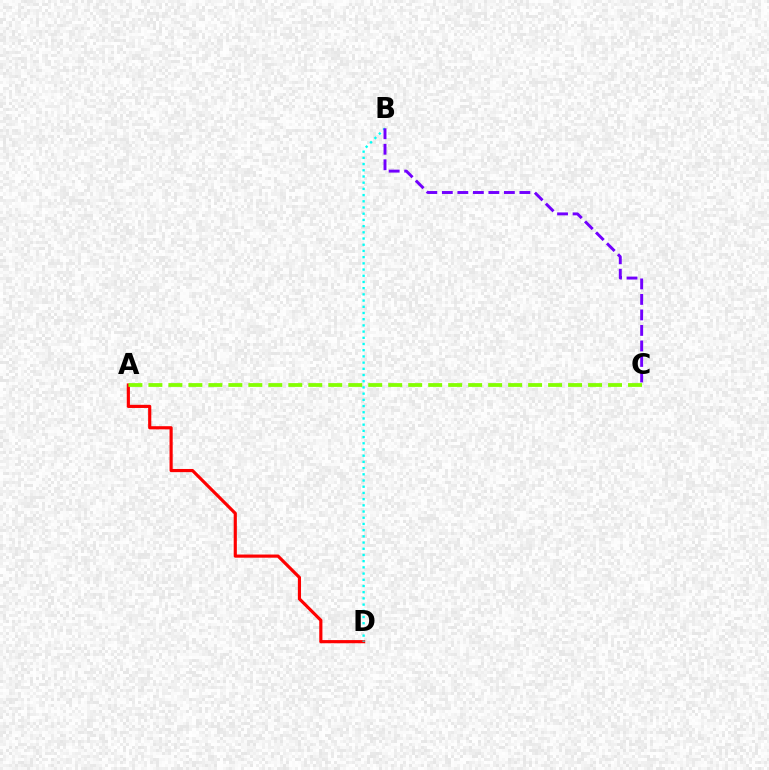{('A', 'D'): [{'color': '#ff0000', 'line_style': 'solid', 'thickness': 2.27}], ('B', 'D'): [{'color': '#00fff6', 'line_style': 'dotted', 'thickness': 1.69}], ('B', 'C'): [{'color': '#7200ff', 'line_style': 'dashed', 'thickness': 2.11}], ('A', 'C'): [{'color': '#84ff00', 'line_style': 'dashed', 'thickness': 2.71}]}